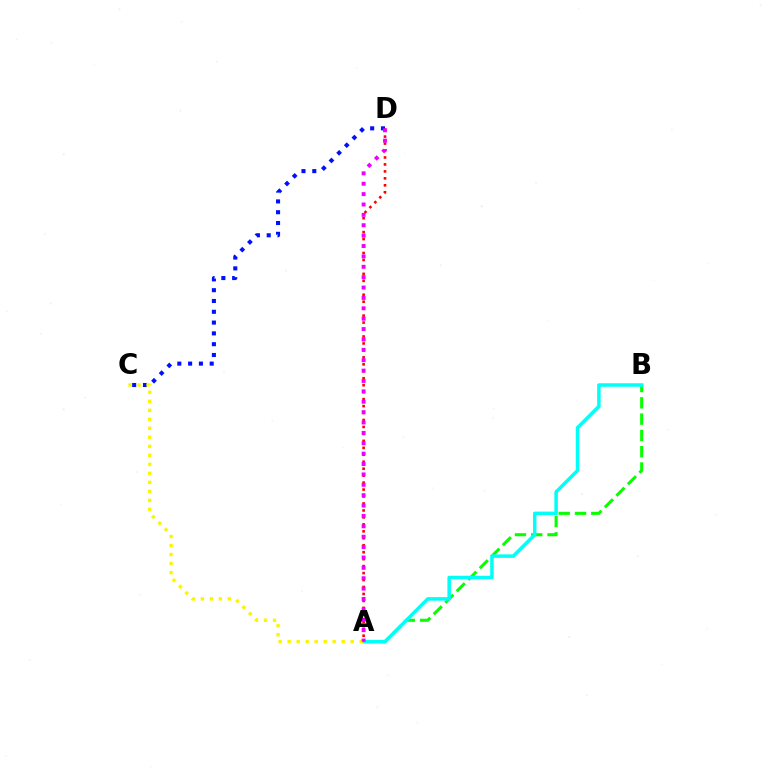{('C', 'D'): [{'color': '#0010ff', 'line_style': 'dotted', 'thickness': 2.93}], ('A', 'B'): [{'color': '#08ff00', 'line_style': 'dashed', 'thickness': 2.21}, {'color': '#00fff6', 'line_style': 'solid', 'thickness': 2.52}], ('A', 'C'): [{'color': '#fcf500', 'line_style': 'dotted', 'thickness': 2.45}], ('A', 'D'): [{'color': '#ff0000', 'line_style': 'dotted', 'thickness': 1.89}, {'color': '#ee00ff', 'line_style': 'dotted', 'thickness': 2.82}]}